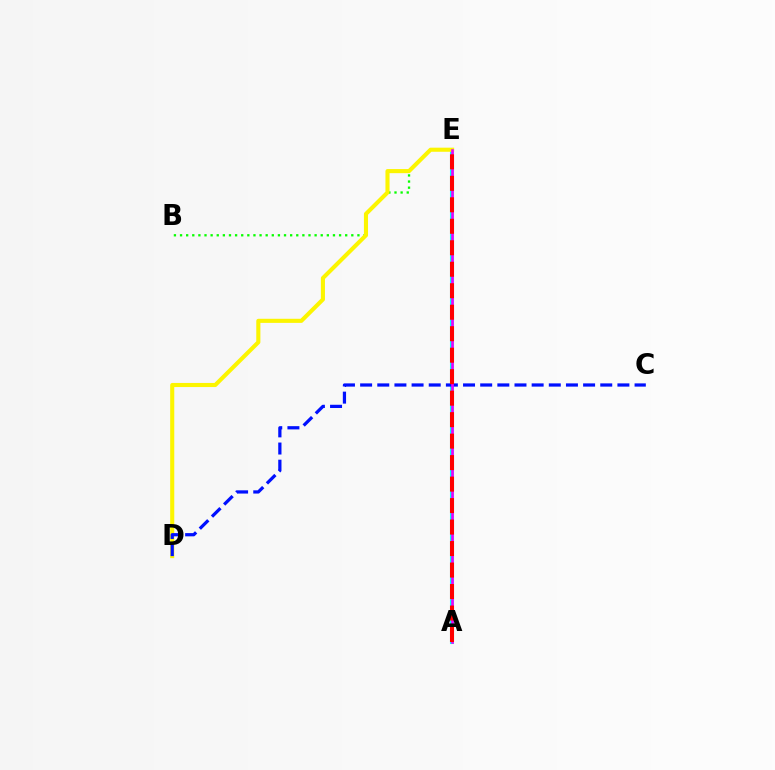{('A', 'E'): [{'color': '#00fff6', 'line_style': 'solid', 'thickness': 2.92}, {'color': '#ee00ff', 'line_style': 'solid', 'thickness': 1.89}, {'color': '#ff0000', 'line_style': 'dashed', 'thickness': 2.92}], ('B', 'E'): [{'color': '#08ff00', 'line_style': 'dotted', 'thickness': 1.66}], ('D', 'E'): [{'color': '#fcf500', 'line_style': 'solid', 'thickness': 2.95}], ('C', 'D'): [{'color': '#0010ff', 'line_style': 'dashed', 'thickness': 2.33}]}